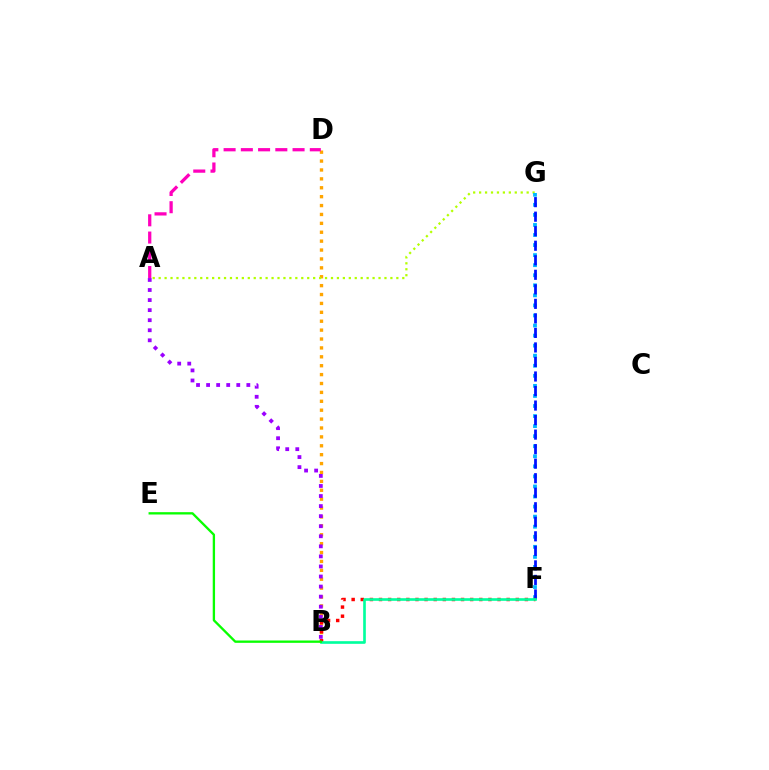{('B', 'D'): [{'color': '#ffa500', 'line_style': 'dotted', 'thickness': 2.42}], ('A', 'D'): [{'color': '#ff00bd', 'line_style': 'dashed', 'thickness': 2.34}], ('A', 'G'): [{'color': '#b3ff00', 'line_style': 'dotted', 'thickness': 1.61}], ('F', 'G'): [{'color': '#00b5ff', 'line_style': 'dotted', 'thickness': 2.73}, {'color': '#0010ff', 'line_style': 'dashed', 'thickness': 1.97}], ('B', 'F'): [{'color': '#ff0000', 'line_style': 'dotted', 'thickness': 2.48}, {'color': '#00ff9d', 'line_style': 'solid', 'thickness': 1.9}], ('B', 'E'): [{'color': '#08ff00', 'line_style': 'solid', 'thickness': 1.68}], ('A', 'B'): [{'color': '#9b00ff', 'line_style': 'dotted', 'thickness': 2.73}]}